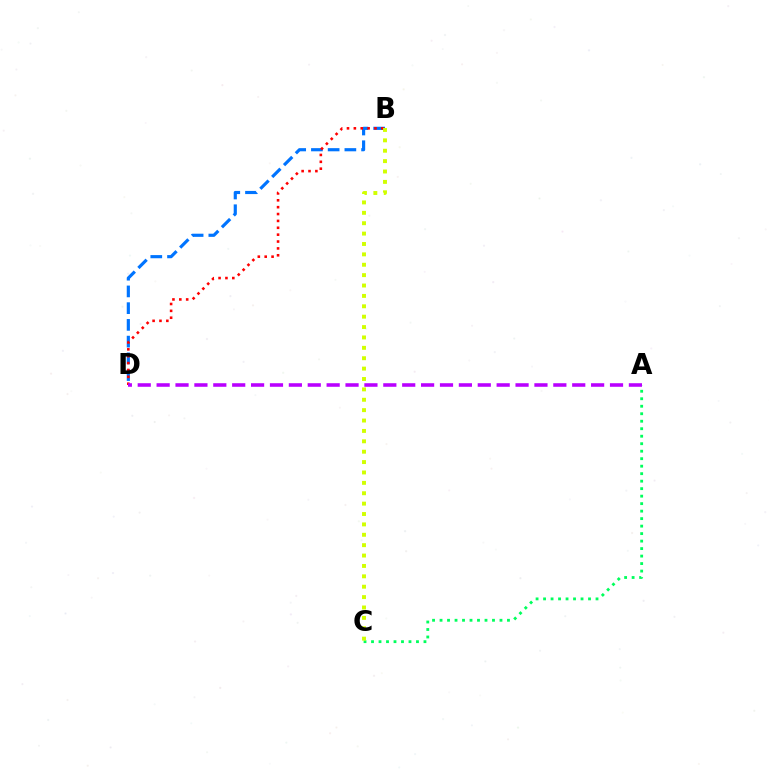{('B', 'D'): [{'color': '#0074ff', 'line_style': 'dashed', 'thickness': 2.27}, {'color': '#ff0000', 'line_style': 'dotted', 'thickness': 1.87}], ('A', 'C'): [{'color': '#00ff5c', 'line_style': 'dotted', 'thickness': 2.04}], ('B', 'C'): [{'color': '#d1ff00', 'line_style': 'dotted', 'thickness': 2.82}], ('A', 'D'): [{'color': '#b900ff', 'line_style': 'dashed', 'thickness': 2.57}]}